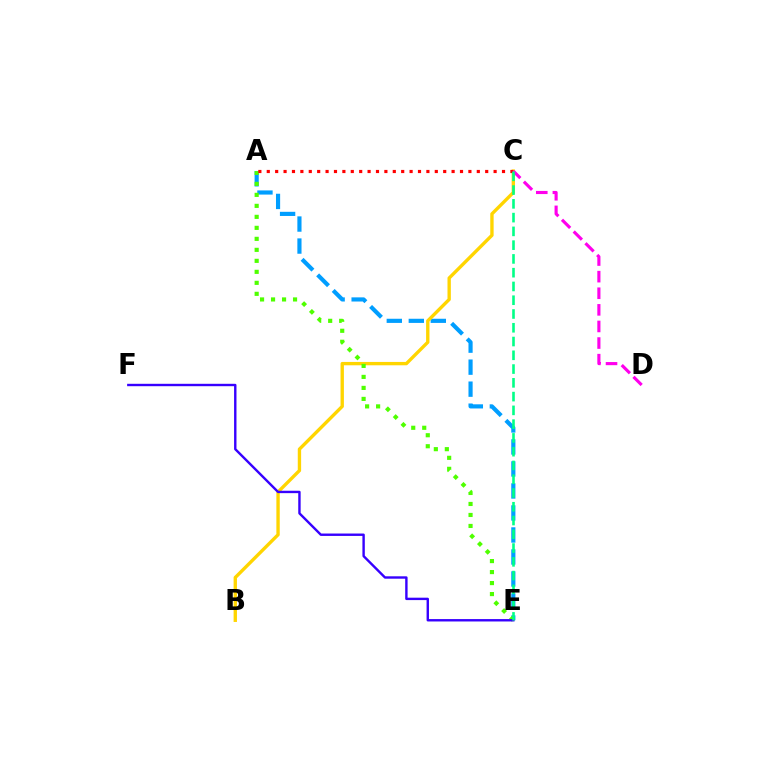{('A', 'E'): [{'color': '#009eff', 'line_style': 'dashed', 'thickness': 2.99}, {'color': '#4fff00', 'line_style': 'dotted', 'thickness': 2.99}], ('B', 'C'): [{'color': '#ffd500', 'line_style': 'solid', 'thickness': 2.42}], ('A', 'C'): [{'color': '#ff0000', 'line_style': 'dotted', 'thickness': 2.28}], ('E', 'F'): [{'color': '#3700ff', 'line_style': 'solid', 'thickness': 1.73}], ('C', 'D'): [{'color': '#ff00ed', 'line_style': 'dashed', 'thickness': 2.26}], ('C', 'E'): [{'color': '#00ff86', 'line_style': 'dashed', 'thickness': 1.87}]}